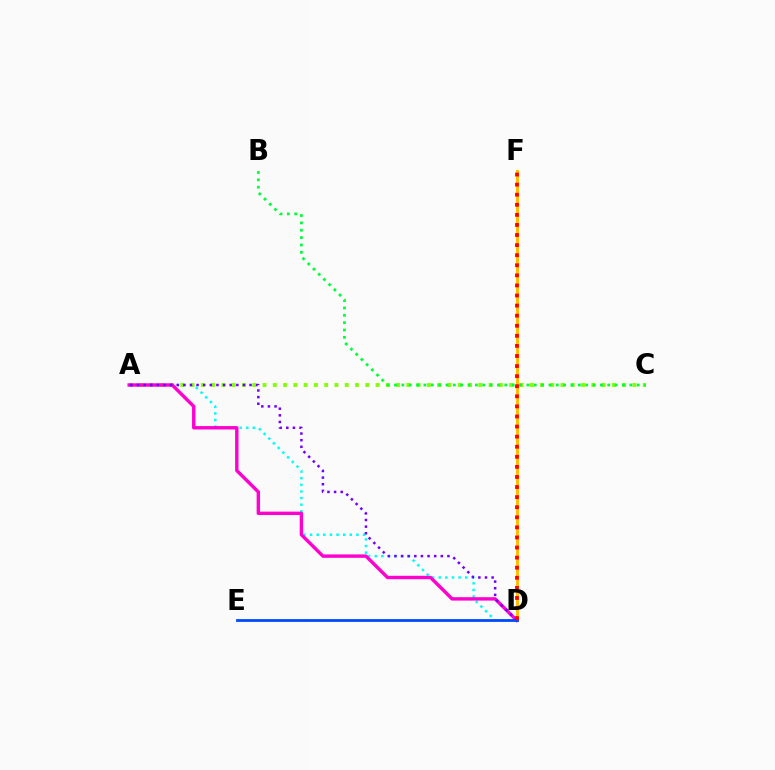{('A', 'D'): [{'color': '#00fff6', 'line_style': 'dotted', 'thickness': 1.8}, {'color': '#ff00cf', 'line_style': 'solid', 'thickness': 2.45}, {'color': '#7200ff', 'line_style': 'dotted', 'thickness': 1.8}], ('D', 'F'): [{'color': '#ffbd00', 'line_style': 'solid', 'thickness': 2.11}, {'color': '#ff0000', 'line_style': 'dotted', 'thickness': 2.74}], ('A', 'C'): [{'color': '#84ff00', 'line_style': 'dotted', 'thickness': 2.79}], ('D', 'E'): [{'color': '#004bff', 'line_style': 'solid', 'thickness': 2.02}], ('B', 'C'): [{'color': '#00ff39', 'line_style': 'dotted', 'thickness': 2.0}]}